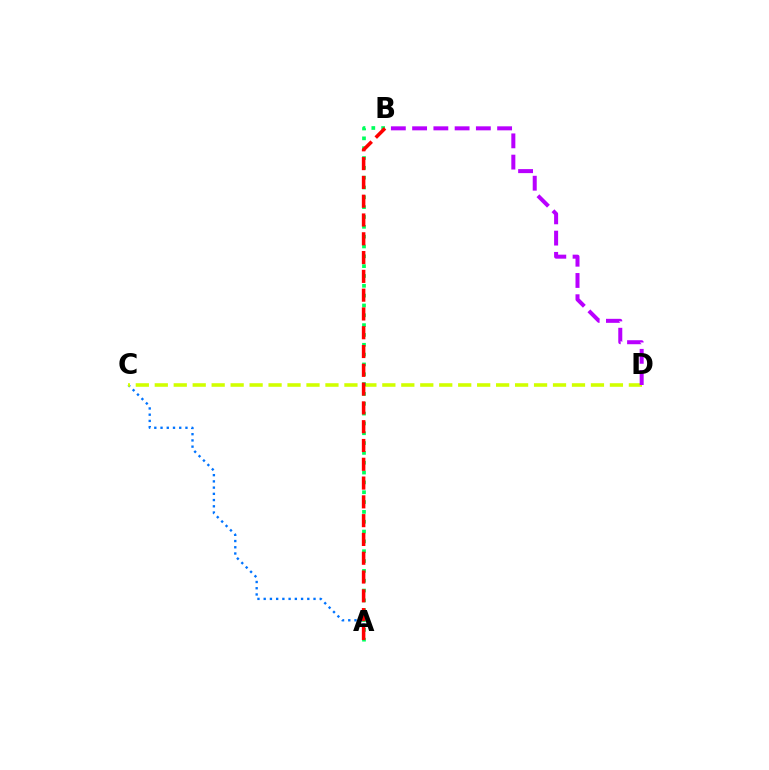{('A', 'C'): [{'color': '#0074ff', 'line_style': 'dotted', 'thickness': 1.69}], ('C', 'D'): [{'color': '#d1ff00', 'line_style': 'dashed', 'thickness': 2.58}], ('A', 'B'): [{'color': '#00ff5c', 'line_style': 'dotted', 'thickness': 2.67}, {'color': '#ff0000', 'line_style': 'dashed', 'thickness': 2.55}], ('B', 'D'): [{'color': '#b900ff', 'line_style': 'dashed', 'thickness': 2.89}]}